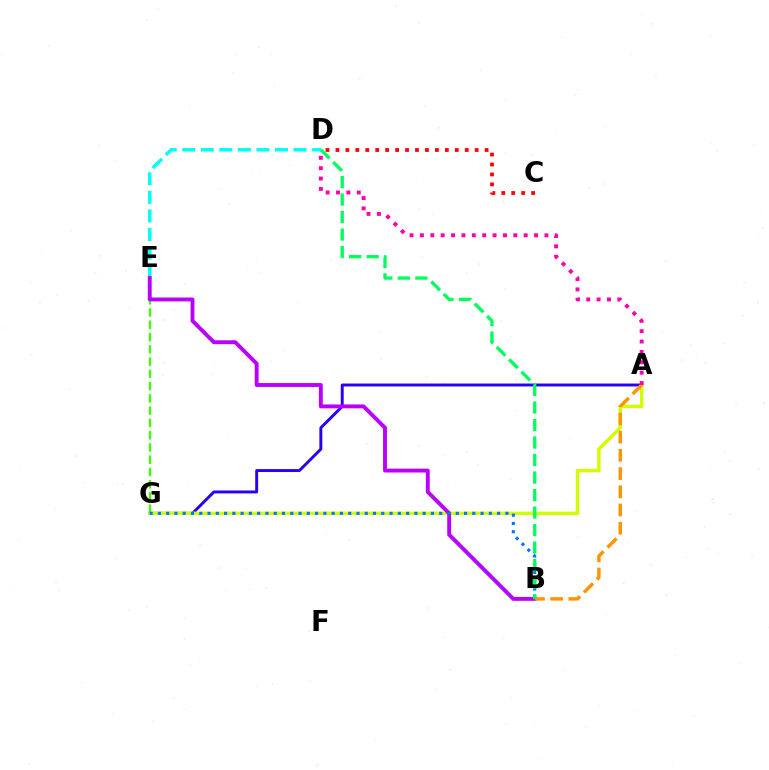{('D', 'E'): [{'color': '#00fff6', 'line_style': 'dashed', 'thickness': 2.52}], ('A', 'G'): [{'color': '#2500ff', 'line_style': 'solid', 'thickness': 2.11}, {'color': '#d1ff00', 'line_style': 'solid', 'thickness': 2.47}], ('E', 'G'): [{'color': '#3dff00', 'line_style': 'dashed', 'thickness': 1.67}], ('B', 'E'): [{'color': '#b900ff', 'line_style': 'solid', 'thickness': 2.8}], ('B', 'G'): [{'color': '#0074ff', 'line_style': 'dotted', 'thickness': 2.25}], ('A', 'B'): [{'color': '#ff9400', 'line_style': 'dashed', 'thickness': 2.47}], ('A', 'D'): [{'color': '#ff00ac', 'line_style': 'dotted', 'thickness': 2.82}], ('B', 'D'): [{'color': '#00ff5c', 'line_style': 'dashed', 'thickness': 2.38}], ('C', 'D'): [{'color': '#ff0000', 'line_style': 'dotted', 'thickness': 2.7}]}